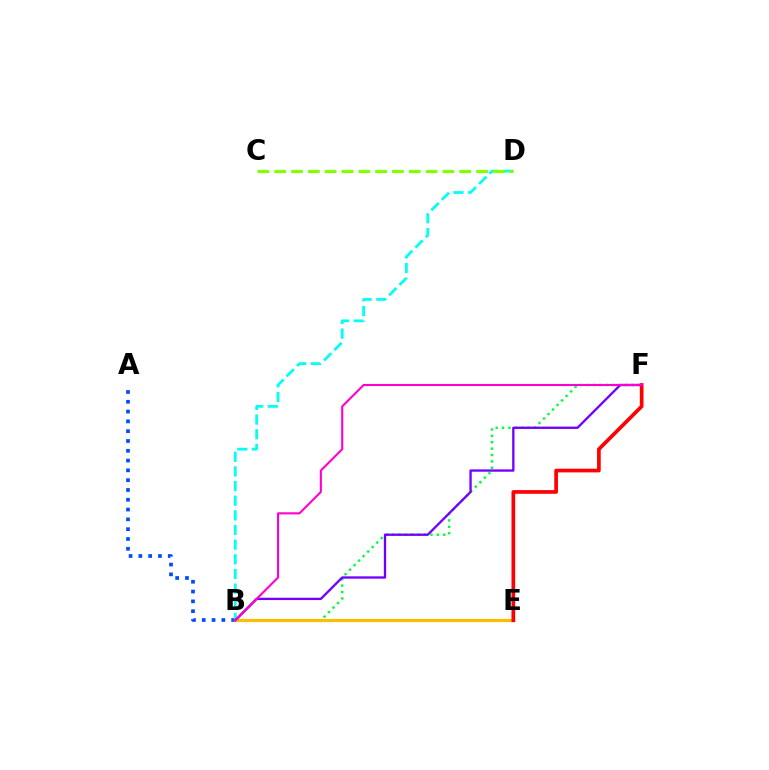{('B', 'F'): [{'color': '#00ff39', 'line_style': 'dotted', 'thickness': 1.74}, {'color': '#7200ff', 'line_style': 'solid', 'thickness': 1.68}, {'color': '#ff00cf', 'line_style': 'solid', 'thickness': 1.51}], ('A', 'B'): [{'color': '#004bff', 'line_style': 'dotted', 'thickness': 2.66}], ('B', 'E'): [{'color': '#ffbd00', 'line_style': 'solid', 'thickness': 2.3}], ('E', 'F'): [{'color': '#ff0000', 'line_style': 'solid', 'thickness': 2.65}], ('B', 'D'): [{'color': '#00fff6', 'line_style': 'dashed', 'thickness': 1.99}], ('C', 'D'): [{'color': '#84ff00', 'line_style': 'dashed', 'thickness': 2.29}]}